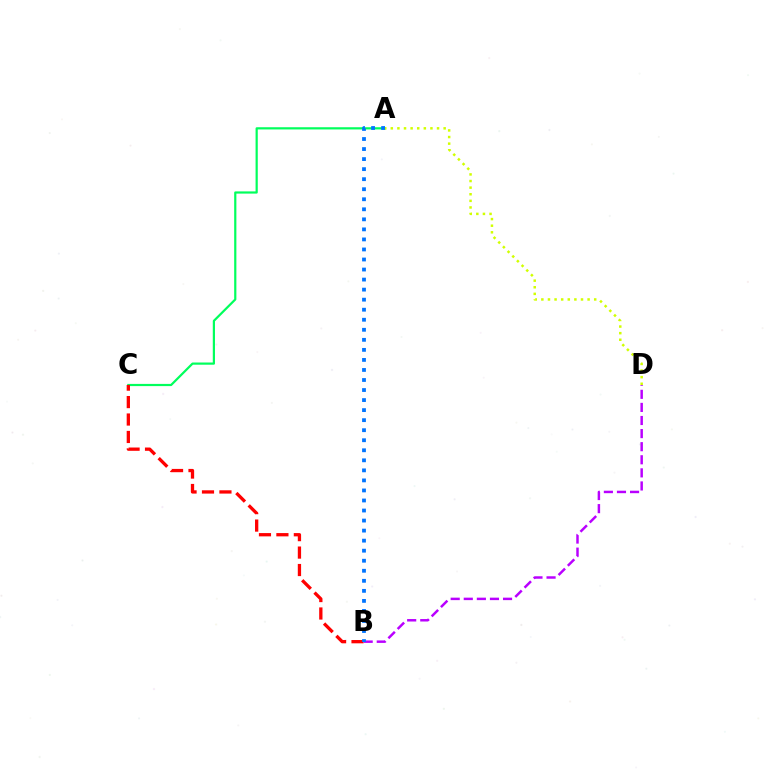{('A', 'C'): [{'color': '#00ff5c', 'line_style': 'solid', 'thickness': 1.59}], ('B', 'C'): [{'color': '#ff0000', 'line_style': 'dashed', 'thickness': 2.37}], ('B', 'D'): [{'color': '#b900ff', 'line_style': 'dashed', 'thickness': 1.78}], ('A', 'D'): [{'color': '#d1ff00', 'line_style': 'dotted', 'thickness': 1.79}], ('A', 'B'): [{'color': '#0074ff', 'line_style': 'dotted', 'thickness': 2.73}]}